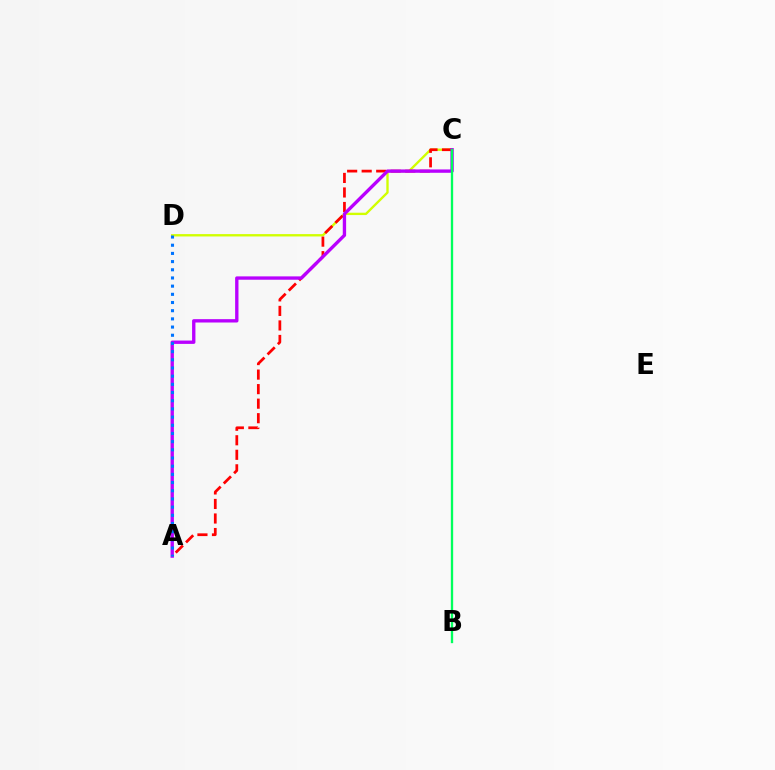{('C', 'D'): [{'color': '#d1ff00', 'line_style': 'solid', 'thickness': 1.69}], ('A', 'C'): [{'color': '#ff0000', 'line_style': 'dashed', 'thickness': 1.97}, {'color': '#b900ff', 'line_style': 'solid', 'thickness': 2.41}], ('B', 'C'): [{'color': '#00ff5c', 'line_style': 'solid', 'thickness': 1.67}], ('A', 'D'): [{'color': '#0074ff', 'line_style': 'dotted', 'thickness': 2.22}]}